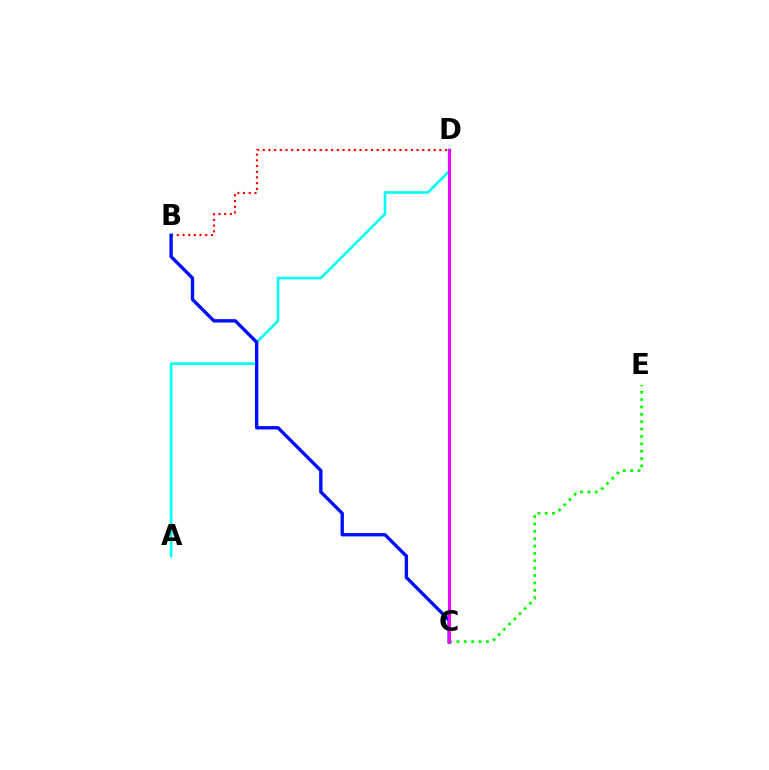{('A', 'D'): [{'color': '#00fff6', 'line_style': 'solid', 'thickness': 1.89}], ('C', 'D'): [{'color': '#fcf500', 'line_style': 'solid', 'thickness': 1.9}, {'color': '#ee00ff', 'line_style': 'solid', 'thickness': 2.23}], ('B', 'D'): [{'color': '#ff0000', 'line_style': 'dotted', 'thickness': 1.55}], ('C', 'E'): [{'color': '#08ff00', 'line_style': 'dotted', 'thickness': 2.0}], ('B', 'C'): [{'color': '#0010ff', 'line_style': 'solid', 'thickness': 2.42}]}